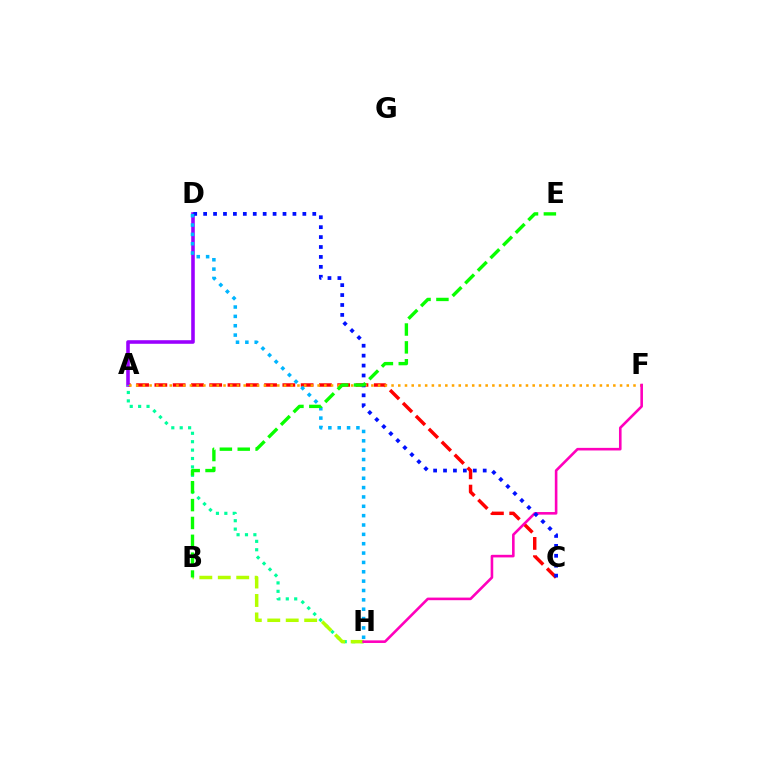{('A', 'C'): [{'color': '#ff0000', 'line_style': 'dashed', 'thickness': 2.48}], ('A', 'D'): [{'color': '#9b00ff', 'line_style': 'solid', 'thickness': 2.58}], ('A', 'H'): [{'color': '#00ff9d', 'line_style': 'dotted', 'thickness': 2.28}], ('A', 'F'): [{'color': '#ffa500', 'line_style': 'dotted', 'thickness': 1.83}], ('B', 'H'): [{'color': '#b3ff00', 'line_style': 'dashed', 'thickness': 2.51}], ('F', 'H'): [{'color': '#ff00bd', 'line_style': 'solid', 'thickness': 1.87}], ('C', 'D'): [{'color': '#0010ff', 'line_style': 'dotted', 'thickness': 2.7}], ('D', 'H'): [{'color': '#00b5ff', 'line_style': 'dotted', 'thickness': 2.54}], ('B', 'E'): [{'color': '#08ff00', 'line_style': 'dashed', 'thickness': 2.43}]}